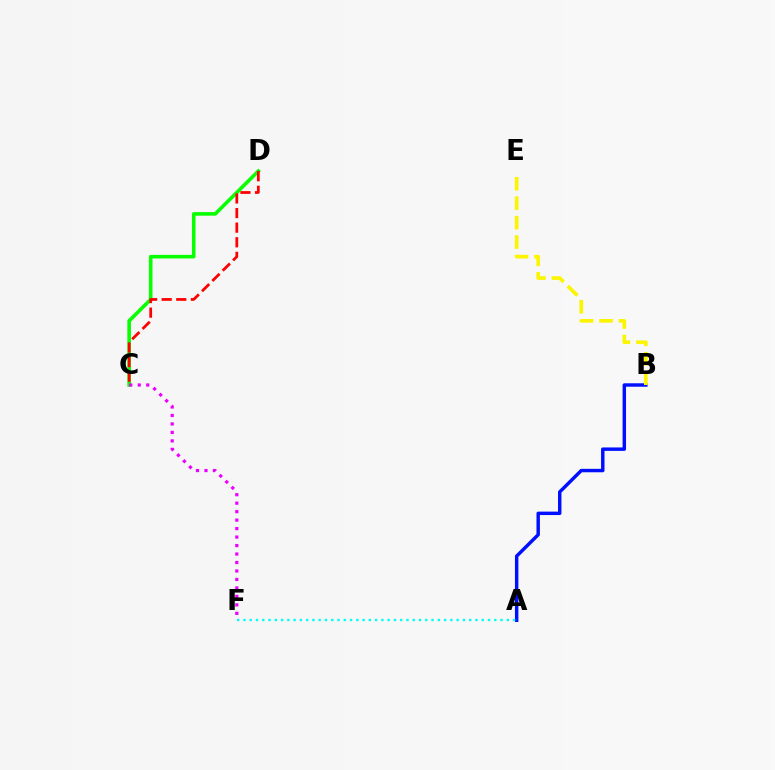{('A', 'B'): [{'color': '#0010ff', 'line_style': 'solid', 'thickness': 2.48}], ('C', 'D'): [{'color': '#08ff00', 'line_style': 'solid', 'thickness': 2.59}, {'color': '#ff0000', 'line_style': 'dashed', 'thickness': 1.98}], ('C', 'F'): [{'color': '#ee00ff', 'line_style': 'dotted', 'thickness': 2.3}], ('A', 'F'): [{'color': '#00fff6', 'line_style': 'dotted', 'thickness': 1.7}], ('B', 'E'): [{'color': '#fcf500', 'line_style': 'dashed', 'thickness': 2.64}]}